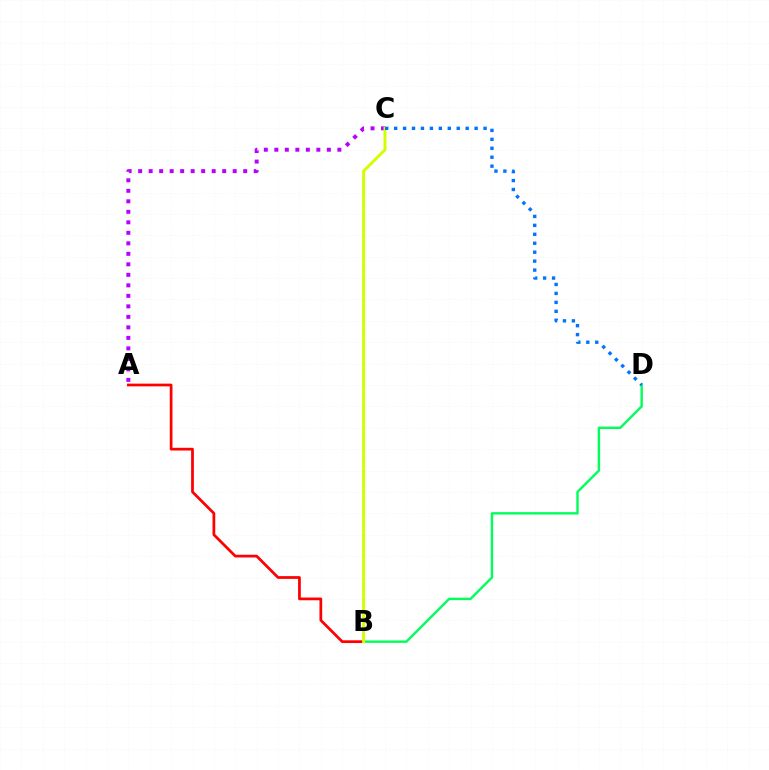{('A', 'C'): [{'color': '#b900ff', 'line_style': 'dotted', 'thickness': 2.85}], ('B', 'D'): [{'color': '#00ff5c', 'line_style': 'solid', 'thickness': 1.73}], ('A', 'B'): [{'color': '#ff0000', 'line_style': 'solid', 'thickness': 1.97}], ('B', 'C'): [{'color': '#d1ff00', 'line_style': 'solid', 'thickness': 2.13}], ('C', 'D'): [{'color': '#0074ff', 'line_style': 'dotted', 'thickness': 2.43}]}